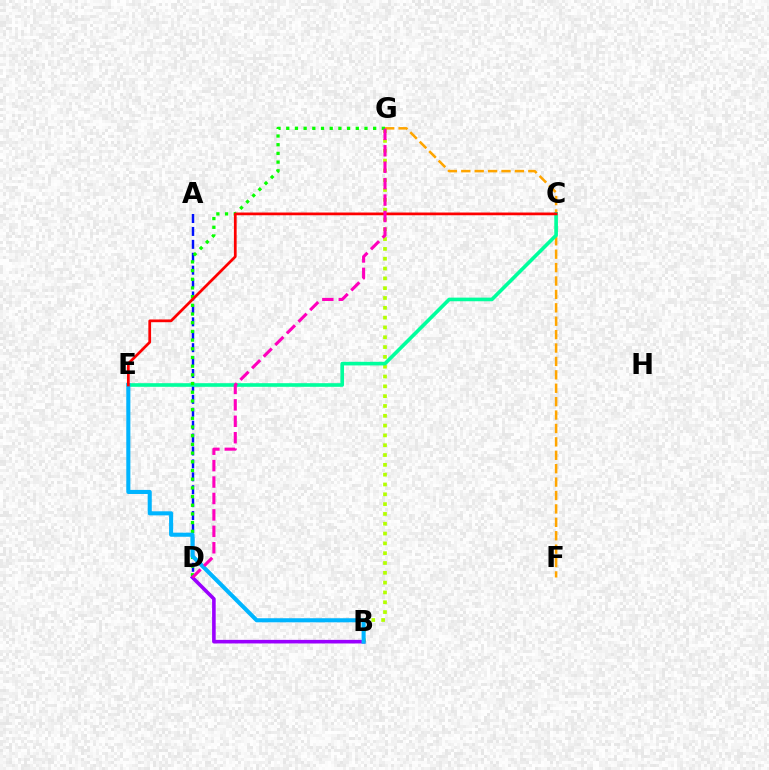{('B', 'G'): [{'color': '#b3ff00', 'line_style': 'dotted', 'thickness': 2.67}], ('F', 'G'): [{'color': '#ffa500', 'line_style': 'dashed', 'thickness': 1.82}], ('A', 'D'): [{'color': '#0010ff', 'line_style': 'dashed', 'thickness': 1.75}], ('C', 'E'): [{'color': '#00ff9d', 'line_style': 'solid', 'thickness': 2.61}, {'color': '#ff0000', 'line_style': 'solid', 'thickness': 1.97}], ('D', 'G'): [{'color': '#08ff00', 'line_style': 'dotted', 'thickness': 2.36}, {'color': '#ff00bd', 'line_style': 'dashed', 'thickness': 2.23}], ('B', 'D'): [{'color': '#9b00ff', 'line_style': 'solid', 'thickness': 2.59}], ('B', 'E'): [{'color': '#00b5ff', 'line_style': 'solid', 'thickness': 2.94}]}